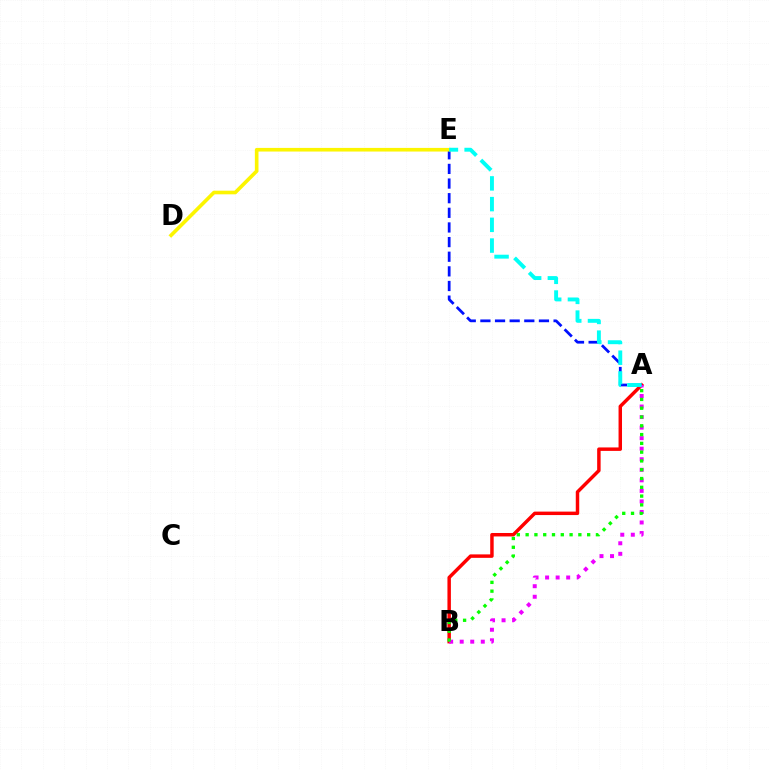{('A', 'B'): [{'color': '#ff0000', 'line_style': 'solid', 'thickness': 2.49}, {'color': '#ee00ff', 'line_style': 'dotted', 'thickness': 2.86}, {'color': '#08ff00', 'line_style': 'dotted', 'thickness': 2.39}], ('A', 'E'): [{'color': '#0010ff', 'line_style': 'dashed', 'thickness': 1.99}, {'color': '#00fff6', 'line_style': 'dashed', 'thickness': 2.82}], ('D', 'E'): [{'color': '#fcf500', 'line_style': 'solid', 'thickness': 2.62}]}